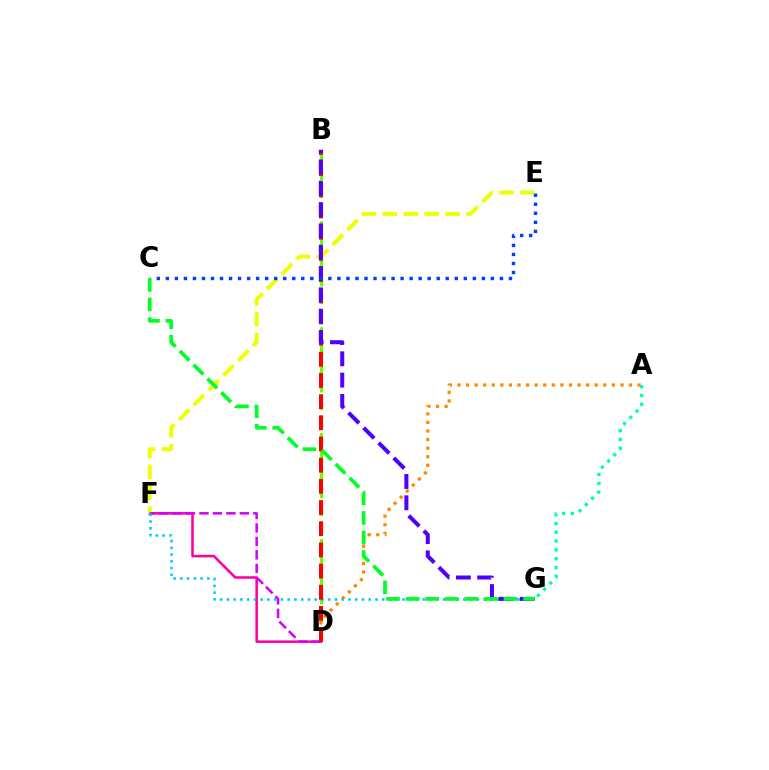{('D', 'F'): [{'color': '#ff00a0', 'line_style': 'solid', 'thickness': 1.83}, {'color': '#d600ff', 'line_style': 'dashed', 'thickness': 1.83}], ('B', 'D'): [{'color': '#66ff00', 'line_style': 'dashed', 'thickness': 2.4}, {'color': '#ff0000', 'line_style': 'dashed', 'thickness': 2.88}], ('E', 'F'): [{'color': '#eeff00', 'line_style': 'dashed', 'thickness': 2.84}], ('A', 'D'): [{'color': '#ff8800', 'line_style': 'dotted', 'thickness': 2.33}], ('F', 'G'): [{'color': '#00c7ff', 'line_style': 'dotted', 'thickness': 1.84}], ('B', 'G'): [{'color': '#4f00ff', 'line_style': 'dashed', 'thickness': 2.9}], ('C', 'E'): [{'color': '#003fff', 'line_style': 'dotted', 'thickness': 2.45}], ('A', 'G'): [{'color': '#00ffaf', 'line_style': 'dotted', 'thickness': 2.39}], ('C', 'G'): [{'color': '#00ff27', 'line_style': 'dashed', 'thickness': 2.66}]}